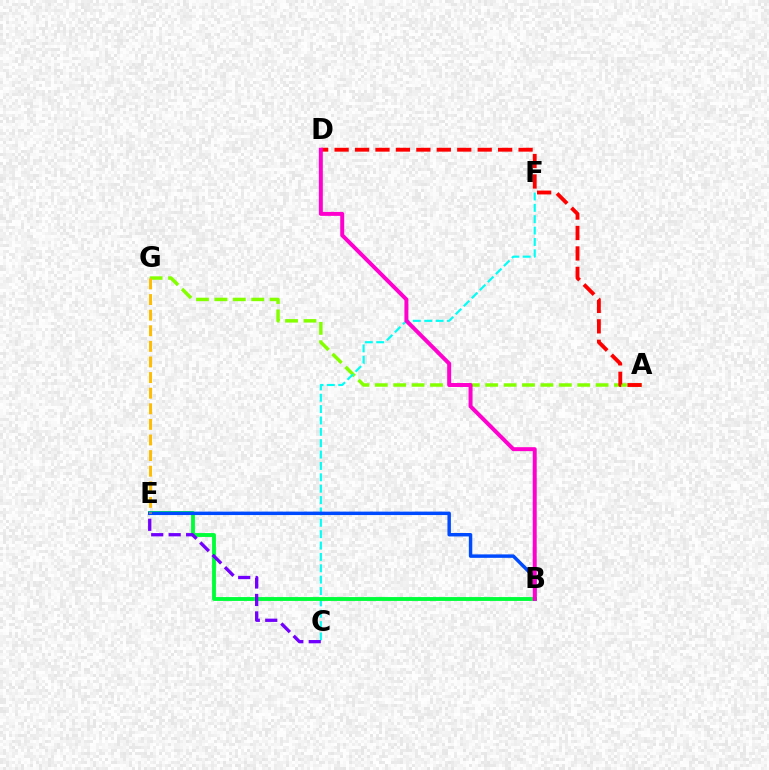{('A', 'G'): [{'color': '#84ff00', 'line_style': 'dashed', 'thickness': 2.5}], ('C', 'F'): [{'color': '#00fff6', 'line_style': 'dashed', 'thickness': 1.54}], ('A', 'D'): [{'color': '#ff0000', 'line_style': 'dashed', 'thickness': 2.78}], ('B', 'E'): [{'color': '#00ff39', 'line_style': 'solid', 'thickness': 2.78}, {'color': '#004bff', 'line_style': 'solid', 'thickness': 2.48}], ('C', 'E'): [{'color': '#7200ff', 'line_style': 'dashed', 'thickness': 2.37}], ('B', 'D'): [{'color': '#ff00cf', 'line_style': 'solid', 'thickness': 2.86}], ('E', 'G'): [{'color': '#ffbd00', 'line_style': 'dashed', 'thickness': 2.12}]}